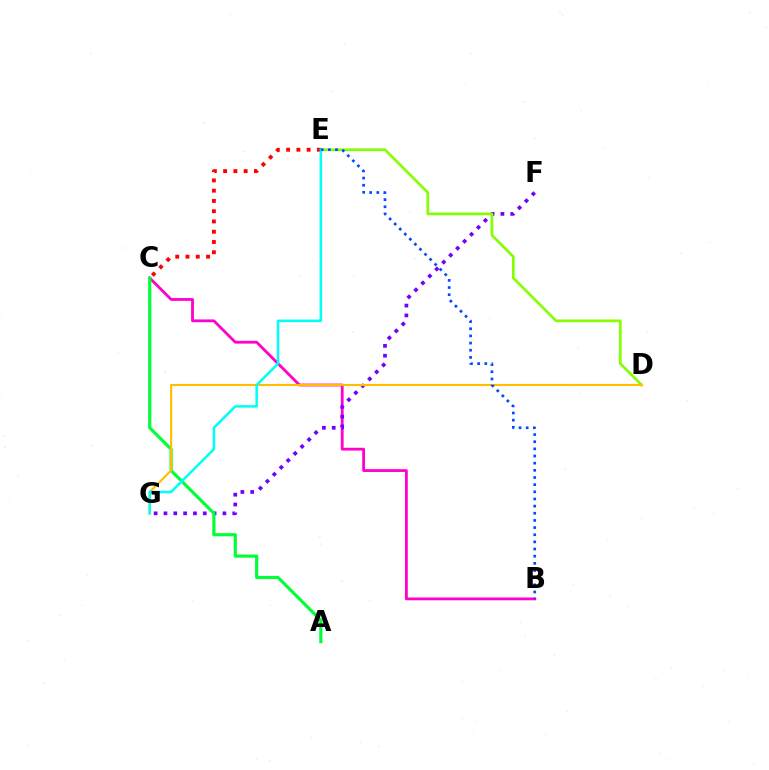{('B', 'C'): [{'color': '#ff00cf', 'line_style': 'solid', 'thickness': 2.02}], ('F', 'G'): [{'color': '#7200ff', 'line_style': 'dotted', 'thickness': 2.67}], ('D', 'E'): [{'color': '#84ff00', 'line_style': 'solid', 'thickness': 1.93}], ('C', 'E'): [{'color': '#ff0000', 'line_style': 'dotted', 'thickness': 2.79}], ('A', 'C'): [{'color': '#00ff39', 'line_style': 'solid', 'thickness': 2.27}], ('D', 'G'): [{'color': '#ffbd00', 'line_style': 'solid', 'thickness': 1.52}], ('E', 'G'): [{'color': '#00fff6', 'line_style': 'solid', 'thickness': 1.82}], ('B', 'E'): [{'color': '#004bff', 'line_style': 'dotted', 'thickness': 1.94}]}